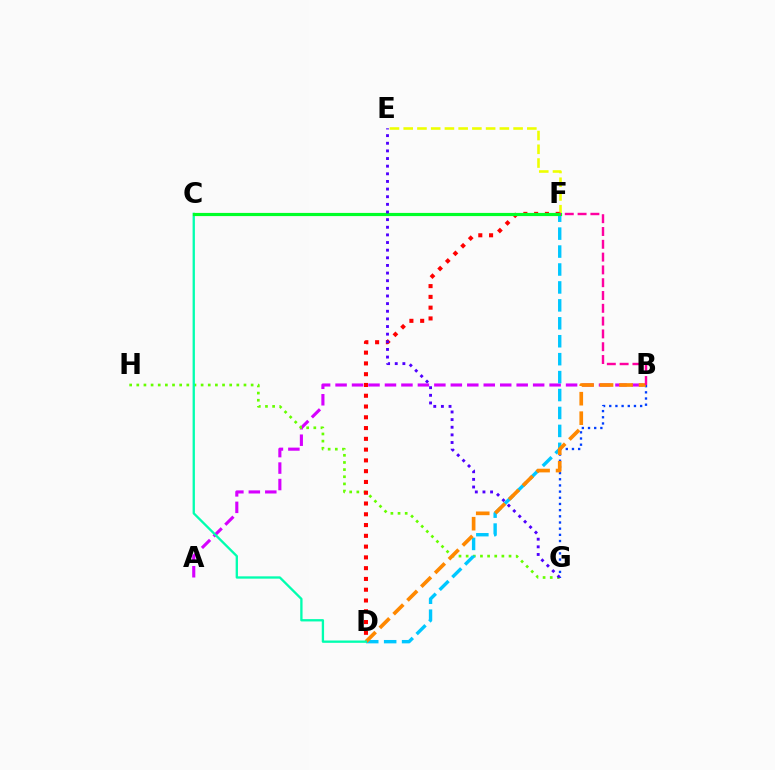{('B', 'G'): [{'color': '#003fff', 'line_style': 'dotted', 'thickness': 1.68}], ('E', 'F'): [{'color': '#eeff00', 'line_style': 'dashed', 'thickness': 1.87}], ('A', 'B'): [{'color': '#d600ff', 'line_style': 'dashed', 'thickness': 2.24}], ('G', 'H'): [{'color': '#66ff00', 'line_style': 'dotted', 'thickness': 1.94}], ('D', 'F'): [{'color': '#00c7ff', 'line_style': 'dashed', 'thickness': 2.44}, {'color': '#ff0000', 'line_style': 'dotted', 'thickness': 2.93}], ('B', 'D'): [{'color': '#ff8800', 'line_style': 'dashed', 'thickness': 2.65}], ('C', 'D'): [{'color': '#00ffaf', 'line_style': 'solid', 'thickness': 1.67}], ('C', 'F'): [{'color': '#00ff27', 'line_style': 'solid', 'thickness': 2.28}], ('B', 'F'): [{'color': '#ff00a0', 'line_style': 'dashed', 'thickness': 1.74}], ('E', 'G'): [{'color': '#4f00ff', 'line_style': 'dotted', 'thickness': 2.07}]}